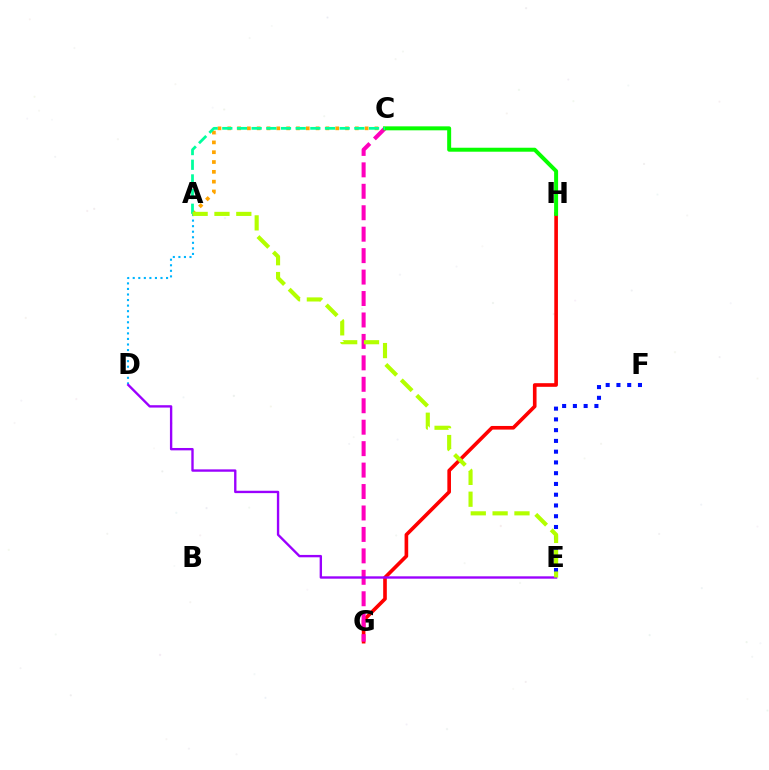{('G', 'H'): [{'color': '#ff0000', 'line_style': 'solid', 'thickness': 2.62}], ('C', 'G'): [{'color': '#ff00bd', 'line_style': 'dashed', 'thickness': 2.91}], ('C', 'H'): [{'color': '#08ff00', 'line_style': 'solid', 'thickness': 2.86}], ('A', 'C'): [{'color': '#ffa500', 'line_style': 'dotted', 'thickness': 2.67}, {'color': '#00ff9d', 'line_style': 'dashed', 'thickness': 1.99}], ('A', 'D'): [{'color': '#00b5ff', 'line_style': 'dotted', 'thickness': 1.51}], ('E', 'F'): [{'color': '#0010ff', 'line_style': 'dotted', 'thickness': 2.92}], ('D', 'E'): [{'color': '#9b00ff', 'line_style': 'solid', 'thickness': 1.71}], ('A', 'E'): [{'color': '#b3ff00', 'line_style': 'dashed', 'thickness': 2.97}]}